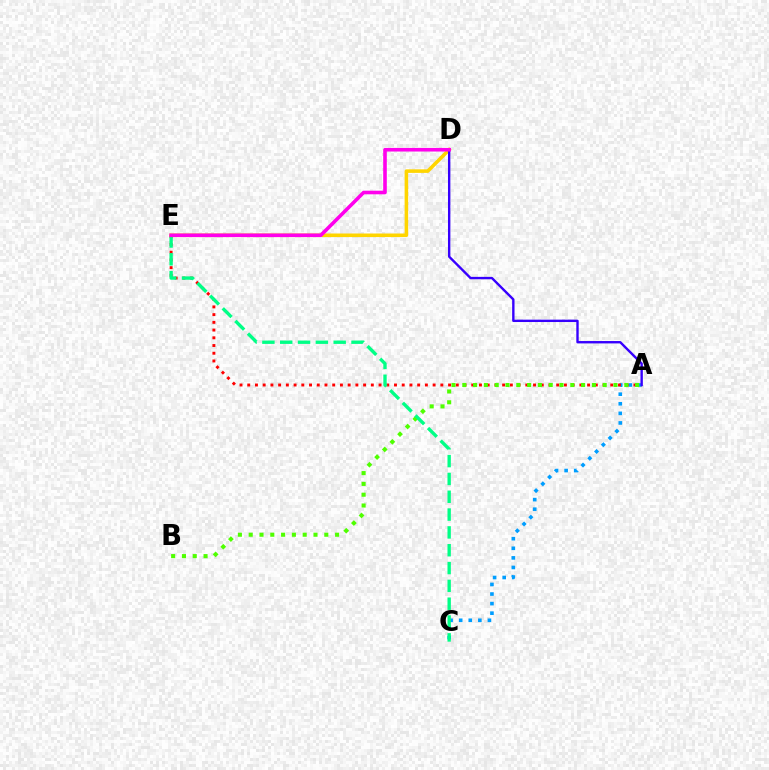{('A', 'C'): [{'color': '#009eff', 'line_style': 'dotted', 'thickness': 2.61}], ('A', 'E'): [{'color': '#ff0000', 'line_style': 'dotted', 'thickness': 2.1}], ('A', 'B'): [{'color': '#4fff00', 'line_style': 'dotted', 'thickness': 2.93}], ('C', 'E'): [{'color': '#00ff86', 'line_style': 'dashed', 'thickness': 2.42}], ('D', 'E'): [{'color': '#ffd500', 'line_style': 'solid', 'thickness': 2.56}, {'color': '#ff00ed', 'line_style': 'solid', 'thickness': 2.6}], ('A', 'D'): [{'color': '#3700ff', 'line_style': 'solid', 'thickness': 1.71}]}